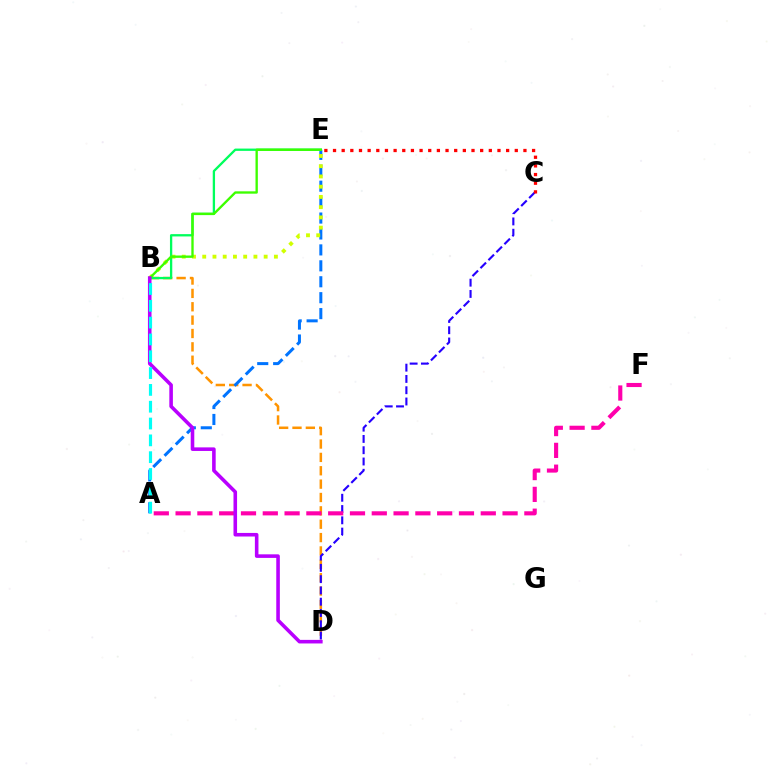{('B', 'D'): [{'color': '#ff9400', 'line_style': 'dashed', 'thickness': 1.82}, {'color': '#b900ff', 'line_style': 'solid', 'thickness': 2.58}], ('C', 'D'): [{'color': '#2500ff', 'line_style': 'dashed', 'thickness': 1.53}], ('A', 'F'): [{'color': '#ff00ac', 'line_style': 'dashed', 'thickness': 2.96}], ('A', 'E'): [{'color': '#0074ff', 'line_style': 'dashed', 'thickness': 2.16}], ('B', 'E'): [{'color': '#d1ff00', 'line_style': 'dotted', 'thickness': 2.78}, {'color': '#00ff5c', 'line_style': 'solid', 'thickness': 1.66}, {'color': '#3dff00', 'line_style': 'solid', 'thickness': 1.69}], ('C', 'E'): [{'color': '#ff0000', 'line_style': 'dotted', 'thickness': 2.35}], ('A', 'B'): [{'color': '#00fff6', 'line_style': 'dashed', 'thickness': 2.28}]}